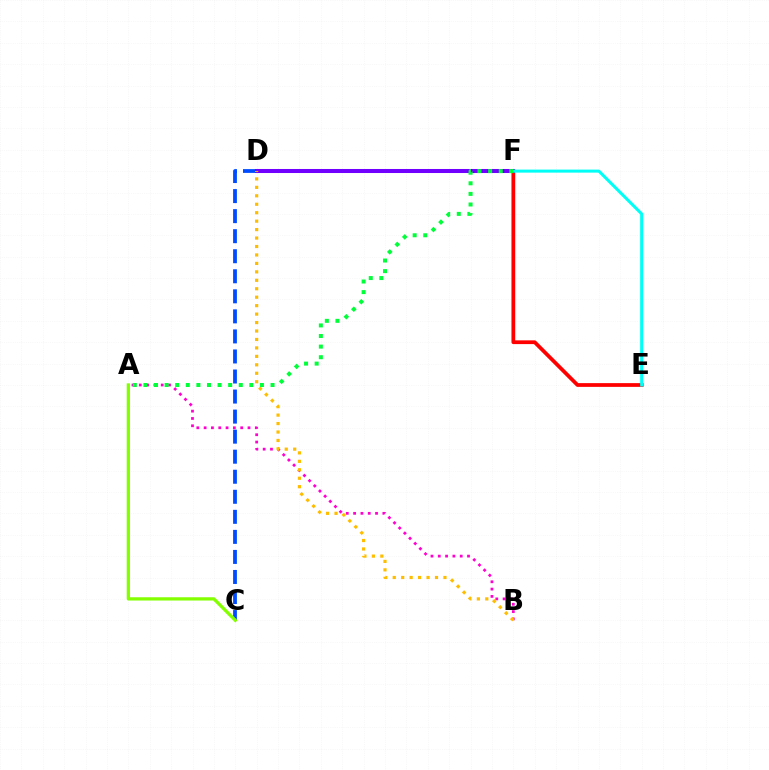{('E', 'F'): [{'color': '#ff0000', 'line_style': 'solid', 'thickness': 2.7}, {'color': '#00fff6', 'line_style': 'solid', 'thickness': 2.18}], ('C', 'D'): [{'color': '#004bff', 'line_style': 'dashed', 'thickness': 2.72}], ('D', 'F'): [{'color': '#7200ff', 'line_style': 'solid', 'thickness': 2.9}], ('A', 'C'): [{'color': '#84ff00', 'line_style': 'solid', 'thickness': 2.35}], ('A', 'B'): [{'color': '#ff00cf', 'line_style': 'dotted', 'thickness': 1.99}], ('B', 'D'): [{'color': '#ffbd00', 'line_style': 'dotted', 'thickness': 2.3}], ('A', 'F'): [{'color': '#00ff39', 'line_style': 'dotted', 'thickness': 2.88}]}